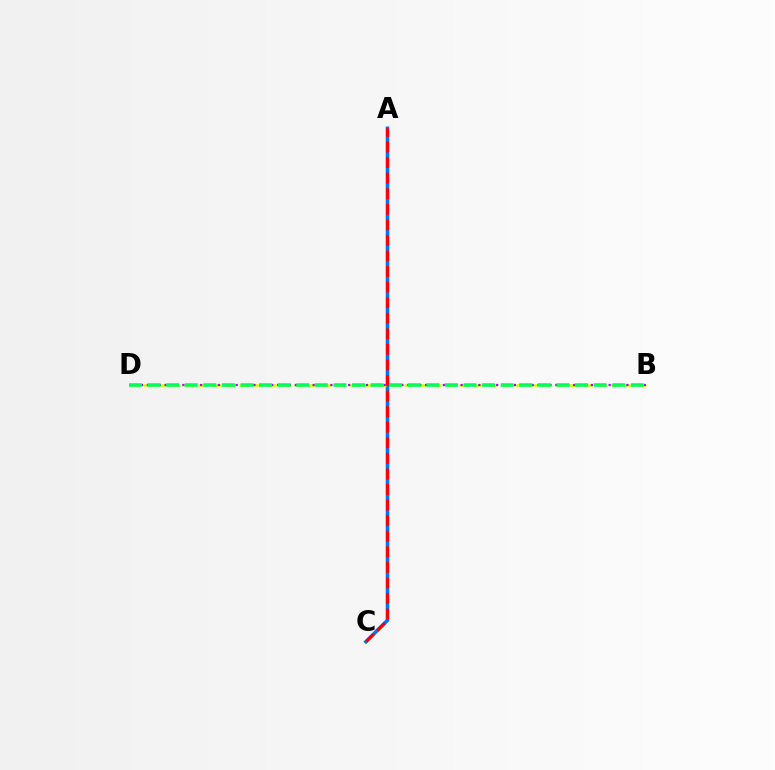{('A', 'C'): [{'color': '#0074ff', 'line_style': 'solid', 'thickness': 2.6}, {'color': '#ff0000', 'line_style': 'dashed', 'thickness': 2.11}], ('B', 'D'): [{'color': '#d1ff00', 'line_style': 'dashed', 'thickness': 1.87}, {'color': '#b900ff', 'line_style': 'dotted', 'thickness': 1.61}, {'color': '#00ff5c', 'line_style': 'dashed', 'thickness': 2.52}]}